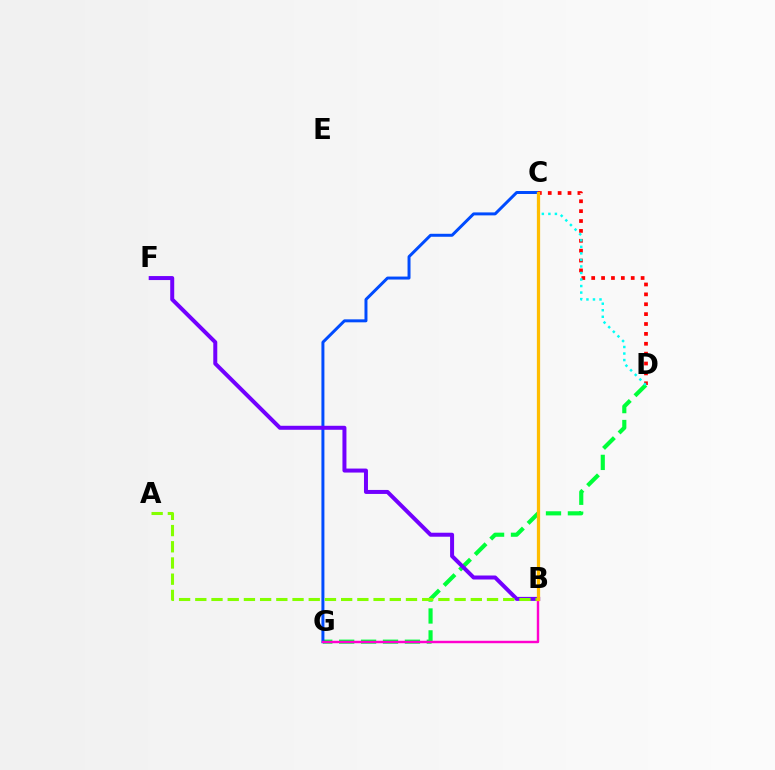{('D', 'G'): [{'color': '#00ff39', 'line_style': 'dashed', 'thickness': 2.98}], ('C', 'G'): [{'color': '#004bff', 'line_style': 'solid', 'thickness': 2.14}], ('C', 'D'): [{'color': '#ff0000', 'line_style': 'dotted', 'thickness': 2.68}, {'color': '#00fff6', 'line_style': 'dotted', 'thickness': 1.77}], ('B', 'G'): [{'color': '#ff00cf', 'line_style': 'solid', 'thickness': 1.74}], ('B', 'F'): [{'color': '#7200ff', 'line_style': 'solid', 'thickness': 2.88}], ('A', 'B'): [{'color': '#84ff00', 'line_style': 'dashed', 'thickness': 2.2}], ('B', 'C'): [{'color': '#ffbd00', 'line_style': 'solid', 'thickness': 2.34}]}